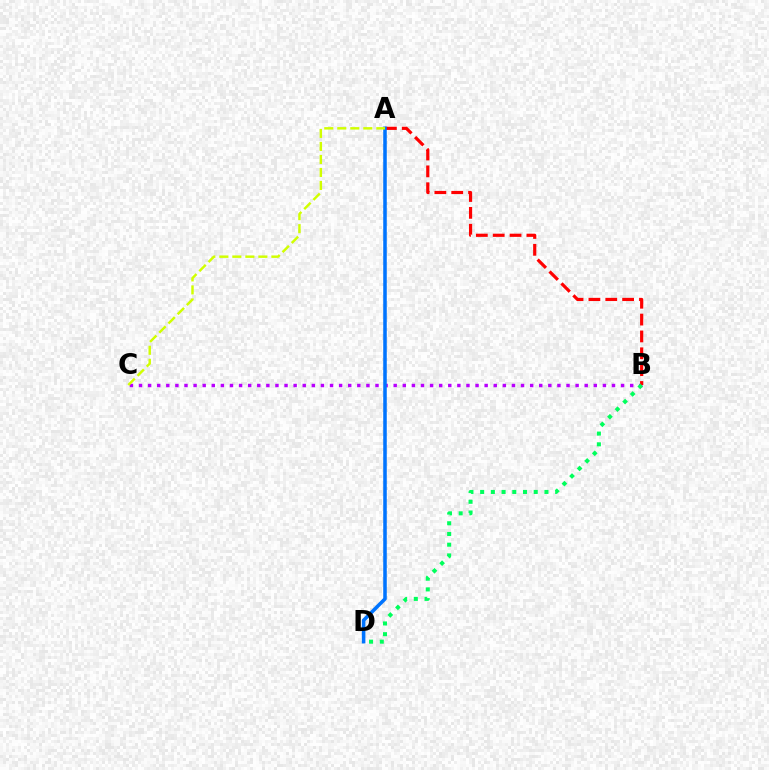{('B', 'C'): [{'color': '#b900ff', 'line_style': 'dotted', 'thickness': 2.47}], ('A', 'B'): [{'color': '#ff0000', 'line_style': 'dashed', 'thickness': 2.29}], ('A', 'D'): [{'color': '#0074ff', 'line_style': 'solid', 'thickness': 2.55}], ('A', 'C'): [{'color': '#d1ff00', 'line_style': 'dashed', 'thickness': 1.77}], ('B', 'D'): [{'color': '#00ff5c', 'line_style': 'dotted', 'thickness': 2.91}]}